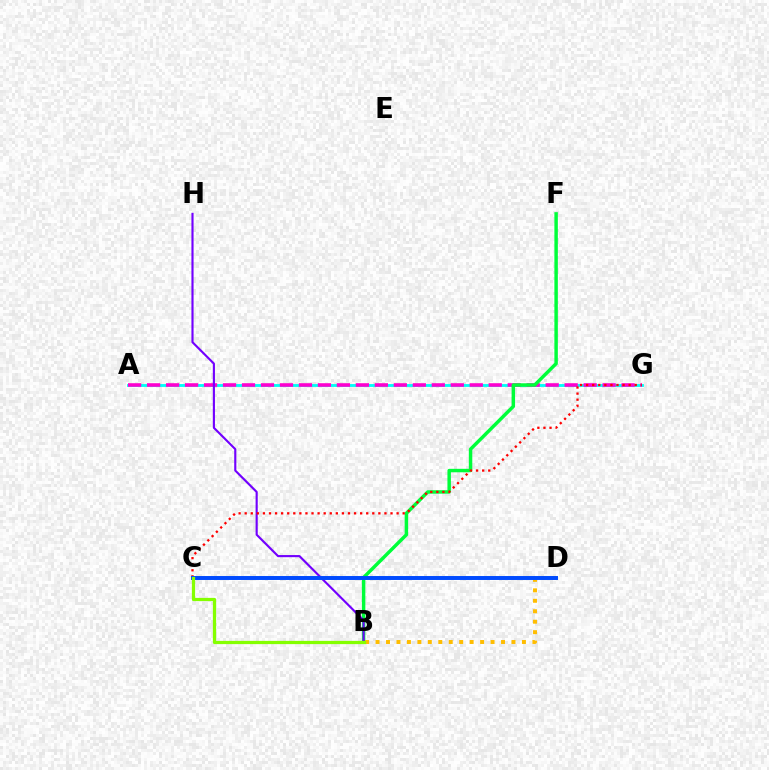{('A', 'G'): [{'color': '#00fff6', 'line_style': 'solid', 'thickness': 2.05}, {'color': '#ff00cf', 'line_style': 'dashed', 'thickness': 2.58}], ('B', 'F'): [{'color': '#00ff39', 'line_style': 'solid', 'thickness': 2.49}], ('B', 'H'): [{'color': '#7200ff', 'line_style': 'solid', 'thickness': 1.54}], ('B', 'D'): [{'color': '#ffbd00', 'line_style': 'dotted', 'thickness': 2.84}], ('C', 'G'): [{'color': '#ff0000', 'line_style': 'dotted', 'thickness': 1.65}], ('C', 'D'): [{'color': '#004bff', 'line_style': 'solid', 'thickness': 2.85}], ('B', 'C'): [{'color': '#84ff00', 'line_style': 'solid', 'thickness': 2.33}]}